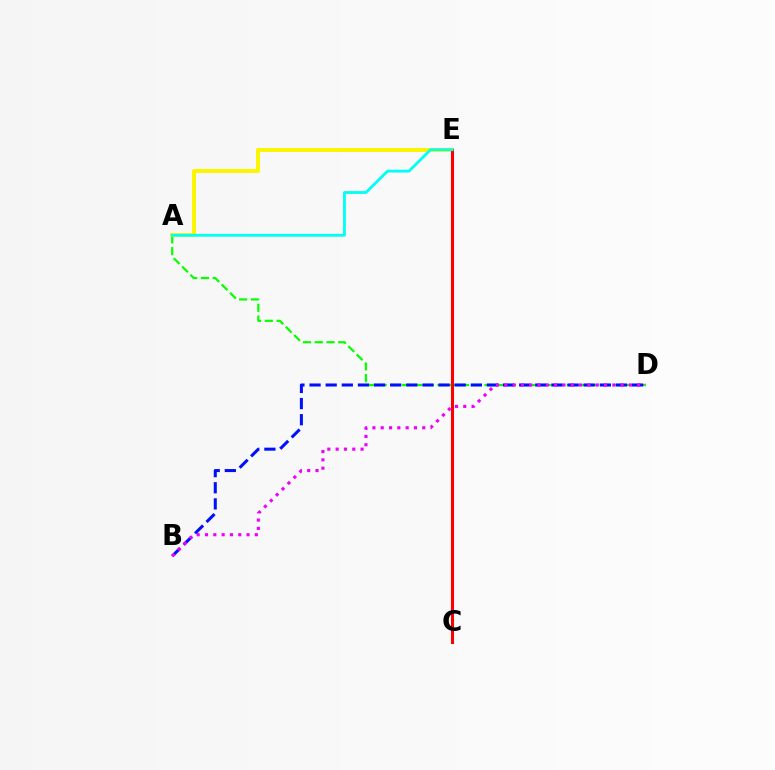{('A', 'D'): [{'color': '#08ff00', 'line_style': 'dashed', 'thickness': 1.6}], ('A', 'E'): [{'color': '#fcf500', 'line_style': 'solid', 'thickness': 2.87}, {'color': '#00fff6', 'line_style': 'solid', 'thickness': 2.02}], ('B', 'D'): [{'color': '#0010ff', 'line_style': 'dashed', 'thickness': 2.19}, {'color': '#ee00ff', 'line_style': 'dotted', 'thickness': 2.26}], ('C', 'E'): [{'color': '#ff0000', 'line_style': 'solid', 'thickness': 2.2}]}